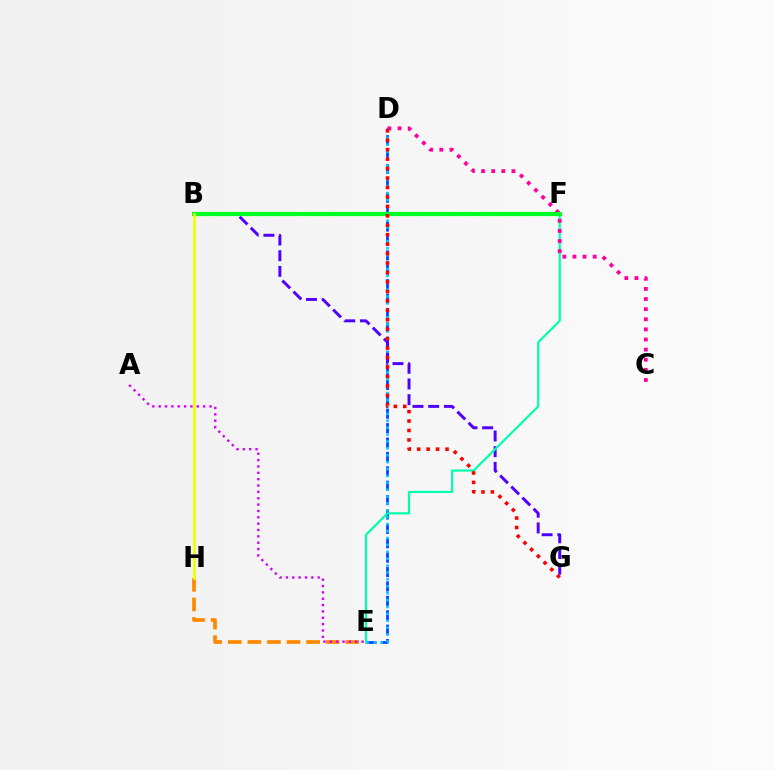{('D', 'E'): [{'color': '#003fff', 'line_style': 'dashed', 'thickness': 1.96}, {'color': '#00c7ff', 'line_style': 'dotted', 'thickness': 1.87}], ('E', 'H'): [{'color': '#ff8800', 'line_style': 'dashed', 'thickness': 2.66}], ('B', 'G'): [{'color': '#4f00ff', 'line_style': 'dashed', 'thickness': 2.13}], ('E', 'F'): [{'color': '#00ffaf', 'line_style': 'solid', 'thickness': 1.58}], ('B', 'F'): [{'color': '#66ff00', 'line_style': 'dashed', 'thickness': 2.98}, {'color': '#00ff27', 'line_style': 'solid', 'thickness': 2.96}], ('A', 'E'): [{'color': '#d600ff', 'line_style': 'dotted', 'thickness': 1.73}], ('C', 'D'): [{'color': '#ff00a0', 'line_style': 'dotted', 'thickness': 2.75}], ('D', 'G'): [{'color': '#ff0000', 'line_style': 'dotted', 'thickness': 2.57}], ('B', 'H'): [{'color': '#eeff00', 'line_style': 'solid', 'thickness': 1.93}]}